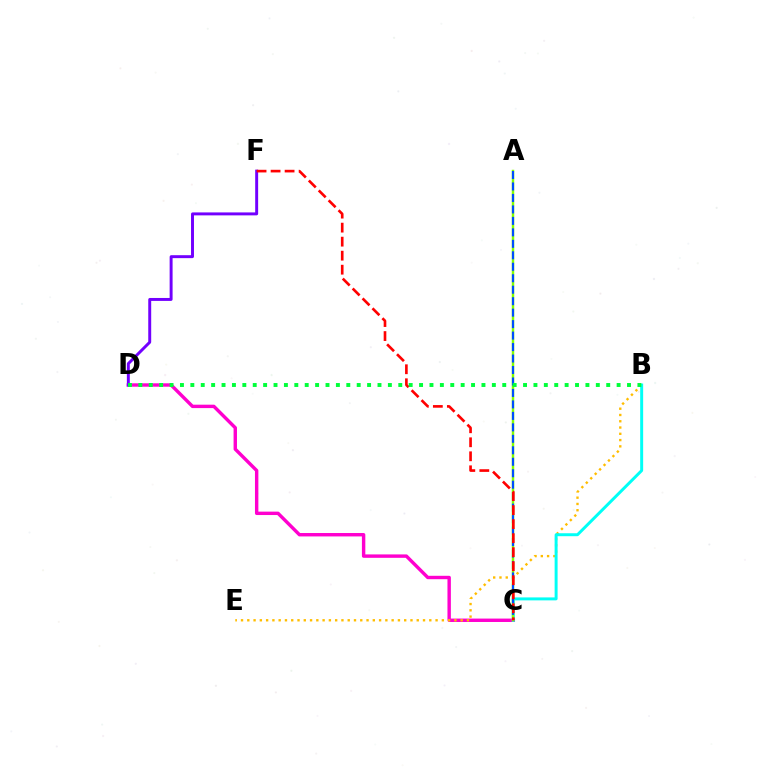{('C', 'D'): [{'color': '#ff00cf', 'line_style': 'solid', 'thickness': 2.45}], ('B', 'E'): [{'color': '#ffbd00', 'line_style': 'dotted', 'thickness': 1.71}], ('D', 'F'): [{'color': '#7200ff', 'line_style': 'solid', 'thickness': 2.12}], ('B', 'C'): [{'color': '#00fff6', 'line_style': 'solid', 'thickness': 2.13}], ('A', 'C'): [{'color': '#84ff00', 'line_style': 'solid', 'thickness': 1.78}, {'color': '#004bff', 'line_style': 'dashed', 'thickness': 1.56}], ('C', 'F'): [{'color': '#ff0000', 'line_style': 'dashed', 'thickness': 1.9}], ('B', 'D'): [{'color': '#00ff39', 'line_style': 'dotted', 'thickness': 2.82}]}